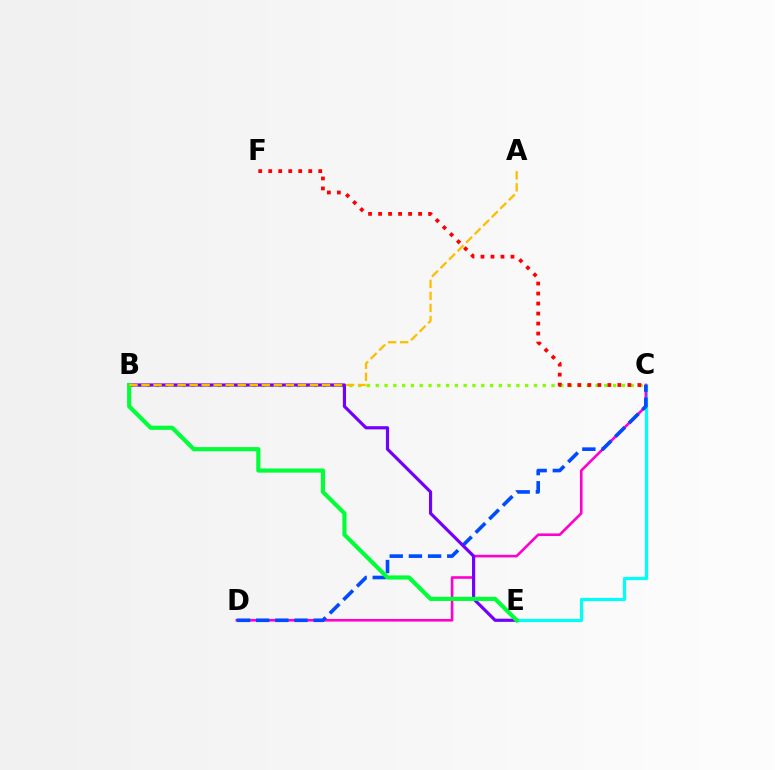{('C', 'E'): [{'color': '#00fff6', 'line_style': 'solid', 'thickness': 2.31}], ('C', 'D'): [{'color': '#ff00cf', 'line_style': 'solid', 'thickness': 1.88}, {'color': '#004bff', 'line_style': 'dashed', 'thickness': 2.61}], ('B', 'C'): [{'color': '#84ff00', 'line_style': 'dotted', 'thickness': 2.39}], ('B', 'E'): [{'color': '#7200ff', 'line_style': 'solid', 'thickness': 2.29}, {'color': '#00ff39', 'line_style': 'solid', 'thickness': 2.98}], ('C', 'F'): [{'color': '#ff0000', 'line_style': 'dotted', 'thickness': 2.72}], ('A', 'B'): [{'color': '#ffbd00', 'line_style': 'dashed', 'thickness': 1.63}]}